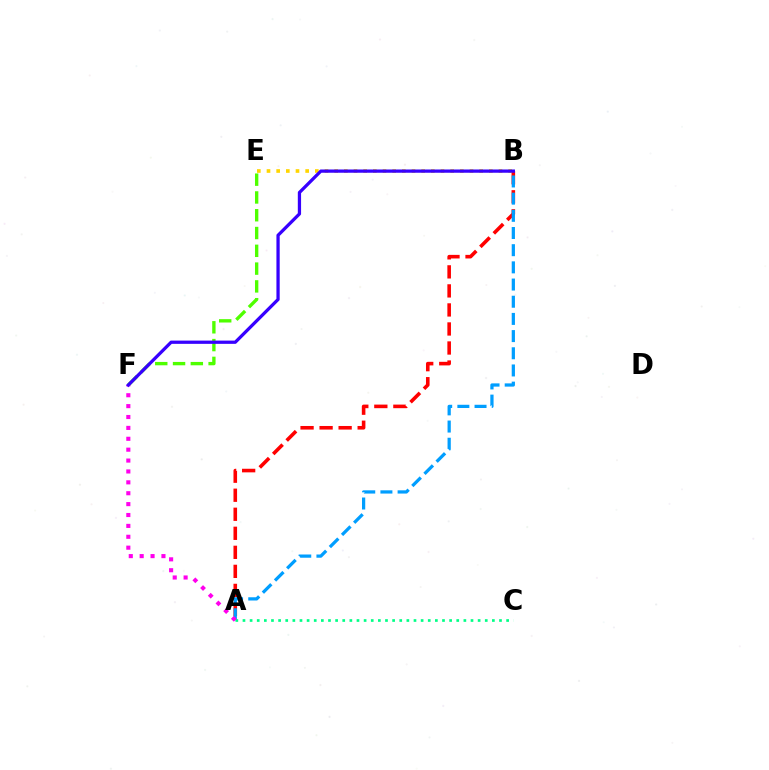{('E', 'F'): [{'color': '#4fff00', 'line_style': 'dashed', 'thickness': 2.42}], ('A', 'B'): [{'color': '#ff0000', 'line_style': 'dashed', 'thickness': 2.59}, {'color': '#009eff', 'line_style': 'dashed', 'thickness': 2.33}], ('B', 'E'): [{'color': '#ffd500', 'line_style': 'dotted', 'thickness': 2.63}], ('A', 'C'): [{'color': '#00ff86', 'line_style': 'dotted', 'thickness': 1.94}], ('A', 'F'): [{'color': '#ff00ed', 'line_style': 'dotted', 'thickness': 2.96}], ('B', 'F'): [{'color': '#3700ff', 'line_style': 'solid', 'thickness': 2.35}]}